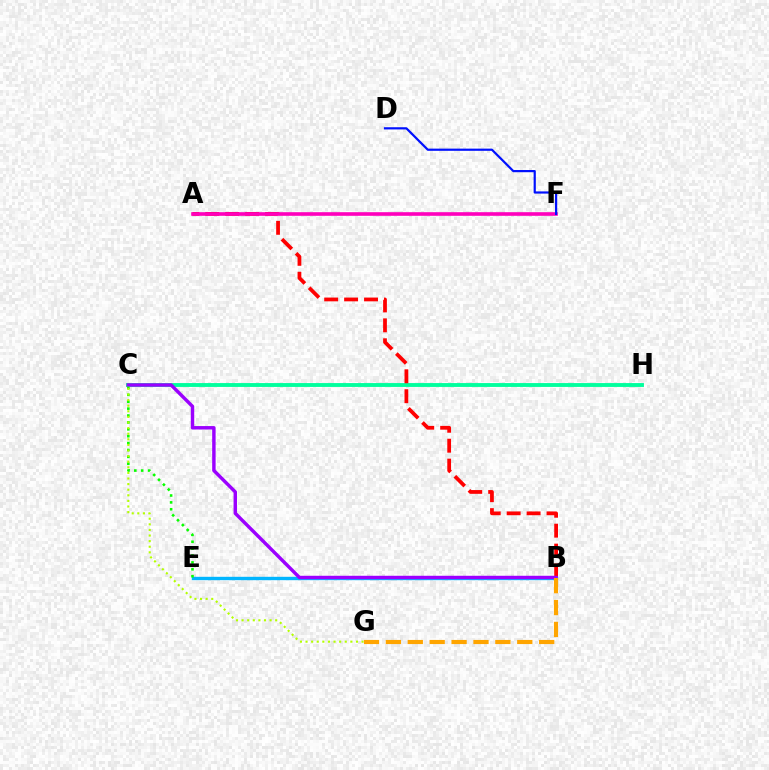{('C', 'H'): [{'color': '#00ff9d', 'line_style': 'solid', 'thickness': 2.78}], ('A', 'B'): [{'color': '#ff0000', 'line_style': 'dashed', 'thickness': 2.71}], ('B', 'E'): [{'color': '#00b5ff', 'line_style': 'solid', 'thickness': 2.43}], ('B', 'C'): [{'color': '#9b00ff', 'line_style': 'solid', 'thickness': 2.47}], ('B', 'G'): [{'color': '#ffa500', 'line_style': 'dashed', 'thickness': 2.97}], ('A', 'F'): [{'color': '#ff00bd', 'line_style': 'solid', 'thickness': 2.61}], ('C', 'E'): [{'color': '#08ff00', 'line_style': 'dotted', 'thickness': 1.87}], ('C', 'G'): [{'color': '#b3ff00', 'line_style': 'dotted', 'thickness': 1.52}], ('D', 'F'): [{'color': '#0010ff', 'line_style': 'solid', 'thickness': 1.58}]}